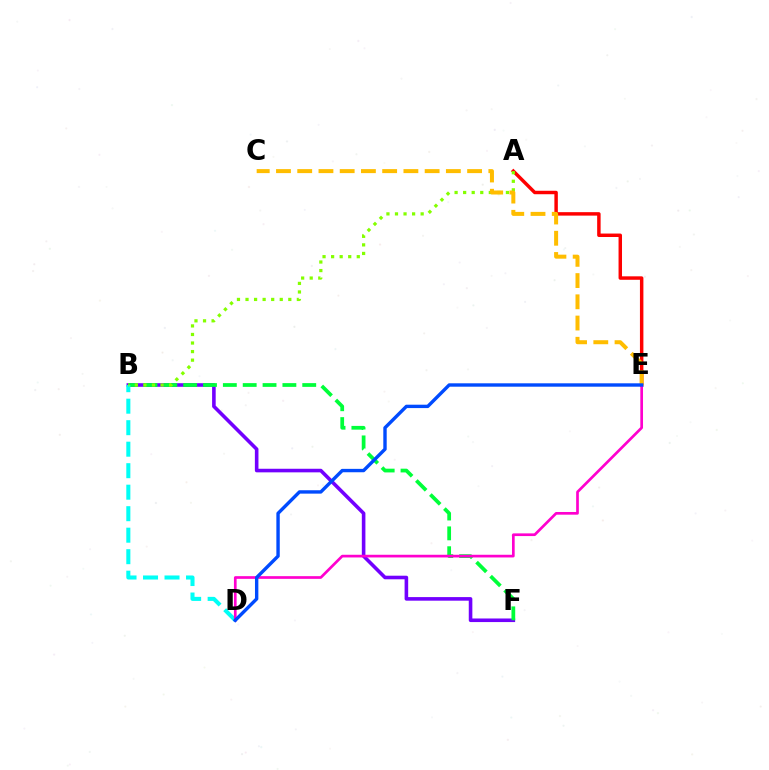{('B', 'F'): [{'color': '#7200ff', 'line_style': 'solid', 'thickness': 2.58}, {'color': '#00ff39', 'line_style': 'dashed', 'thickness': 2.7}], ('A', 'E'): [{'color': '#ff0000', 'line_style': 'solid', 'thickness': 2.49}], ('B', 'D'): [{'color': '#00fff6', 'line_style': 'dashed', 'thickness': 2.92}], ('D', 'E'): [{'color': '#ff00cf', 'line_style': 'solid', 'thickness': 1.94}, {'color': '#004bff', 'line_style': 'solid', 'thickness': 2.44}], ('A', 'B'): [{'color': '#84ff00', 'line_style': 'dotted', 'thickness': 2.33}], ('C', 'E'): [{'color': '#ffbd00', 'line_style': 'dashed', 'thickness': 2.88}]}